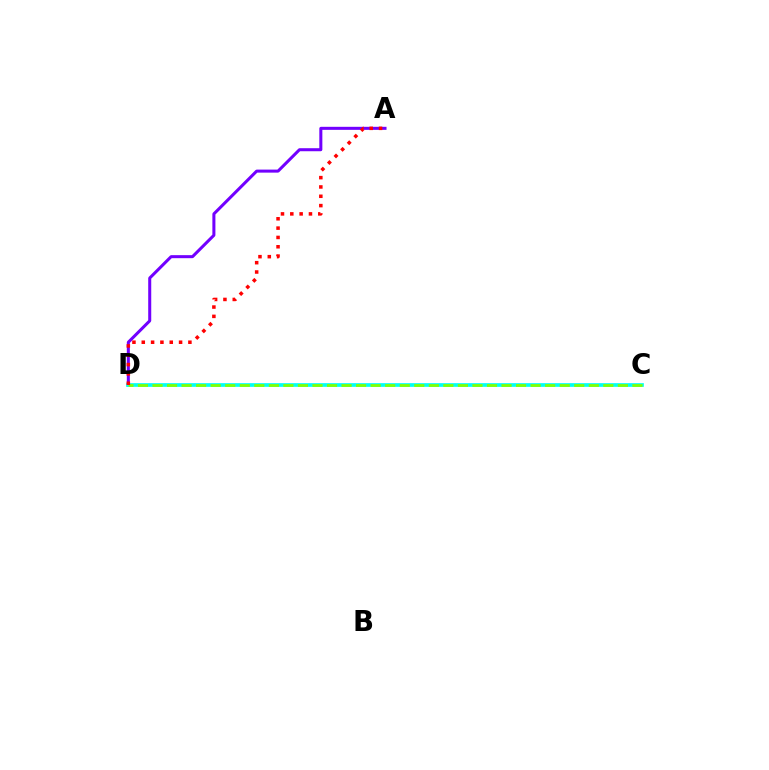{('A', 'D'): [{'color': '#7200ff', 'line_style': 'solid', 'thickness': 2.18}, {'color': '#ff0000', 'line_style': 'dotted', 'thickness': 2.53}], ('C', 'D'): [{'color': '#00fff6', 'line_style': 'solid', 'thickness': 2.65}, {'color': '#84ff00', 'line_style': 'dashed', 'thickness': 1.98}]}